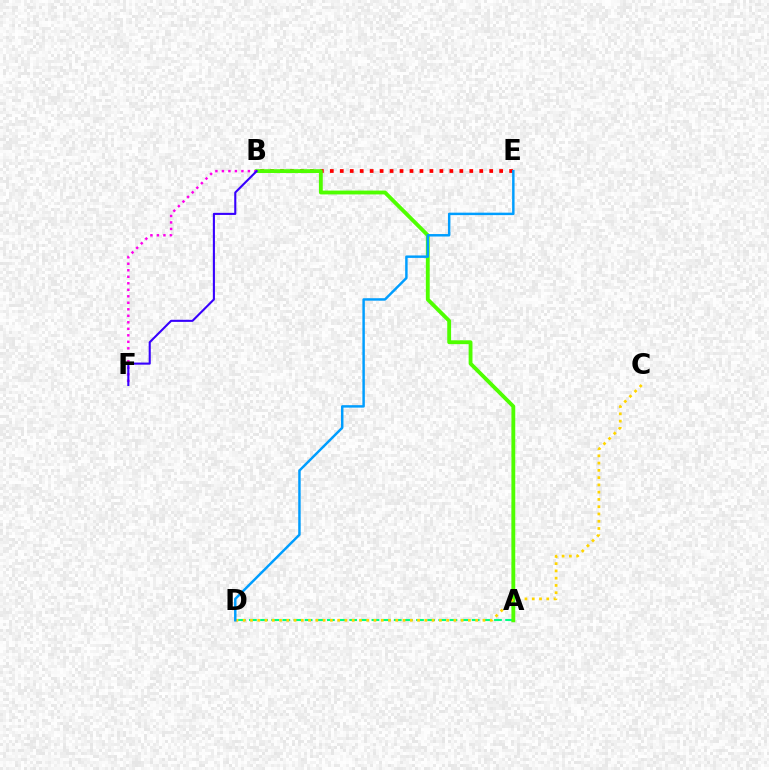{('A', 'D'): [{'color': '#00ff86', 'line_style': 'dashed', 'thickness': 1.51}], ('B', 'E'): [{'color': '#ff0000', 'line_style': 'dotted', 'thickness': 2.71}], ('A', 'B'): [{'color': '#4fff00', 'line_style': 'solid', 'thickness': 2.77}], ('B', 'F'): [{'color': '#ff00ed', 'line_style': 'dotted', 'thickness': 1.77}, {'color': '#3700ff', 'line_style': 'solid', 'thickness': 1.51}], ('C', 'D'): [{'color': '#ffd500', 'line_style': 'dotted', 'thickness': 1.97}], ('D', 'E'): [{'color': '#009eff', 'line_style': 'solid', 'thickness': 1.77}]}